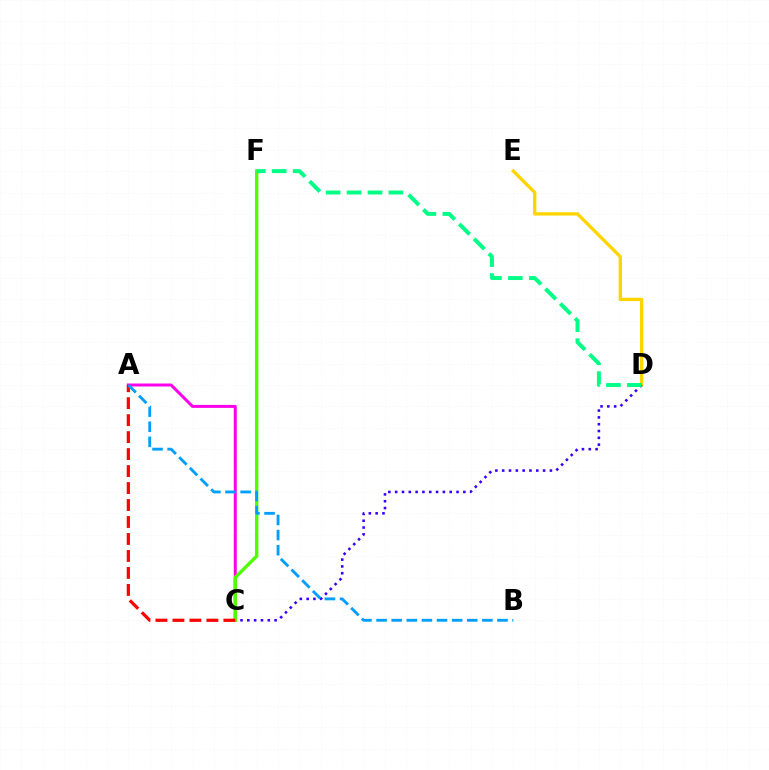{('D', 'E'): [{'color': '#ffd500', 'line_style': 'solid', 'thickness': 2.39}], ('C', 'D'): [{'color': '#3700ff', 'line_style': 'dotted', 'thickness': 1.85}], ('A', 'C'): [{'color': '#ff00ed', 'line_style': 'solid', 'thickness': 2.16}, {'color': '#ff0000', 'line_style': 'dashed', 'thickness': 2.31}], ('C', 'F'): [{'color': '#4fff00', 'line_style': 'solid', 'thickness': 2.44}], ('D', 'F'): [{'color': '#00ff86', 'line_style': 'dashed', 'thickness': 2.84}], ('A', 'B'): [{'color': '#009eff', 'line_style': 'dashed', 'thickness': 2.05}]}